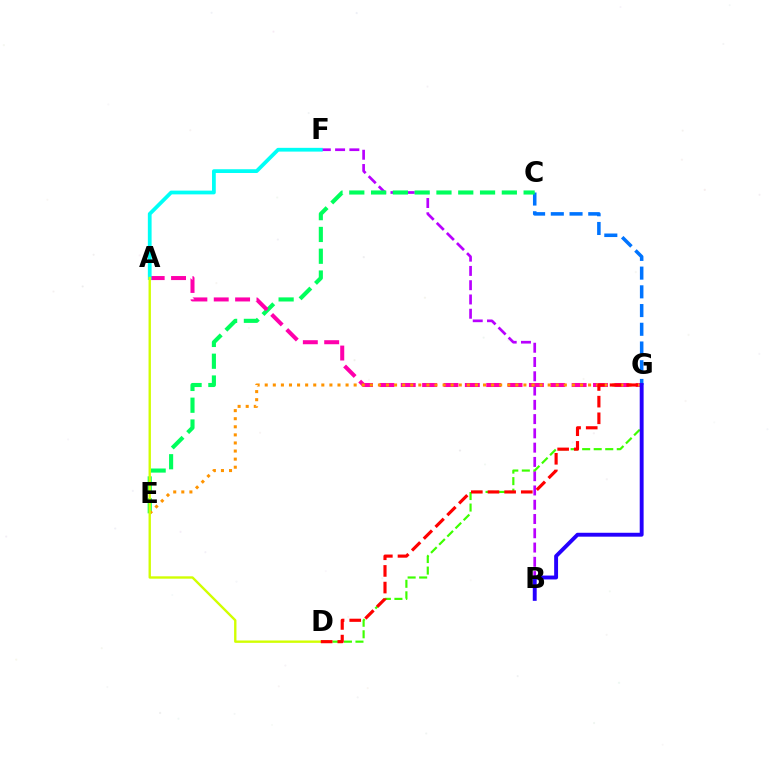{('B', 'F'): [{'color': '#b900ff', 'line_style': 'dashed', 'thickness': 1.94}], ('C', 'G'): [{'color': '#0074ff', 'line_style': 'dashed', 'thickness': 2.54}], ('C', 'E'): [{'color': '#00ff5c', 'line_style': 'dashed', 'thickness': 2.96}], ('A', 'G'): [{'color': '#ff00ac', 'line_style': 'dashed', 'thickness': 2.9}], ('A', 'F'): [{'color': '#00fff6', 'line_style': 'solid', 'thickness': 2.71}], ('D', 'G'): [{'color': '#3dff00', 'line_style': 'dashed', 'thickness': 1.57}, {'color': '#ff0000', 'line_style': 'dashed', 'thickness': 2.26}], ('E', 'G'): [{'color': '#ff9400', 'line_style': 'dotted', 'thickness': 2.2}], ('A', 'D'): [{'color': '#d1ff00', 'line_style': 'solid', 'thickness': 1.71}], ('B', 'G'): [{'color': '#2500ff', 'line_style': 'solid', 'thickness': 2.8}]}